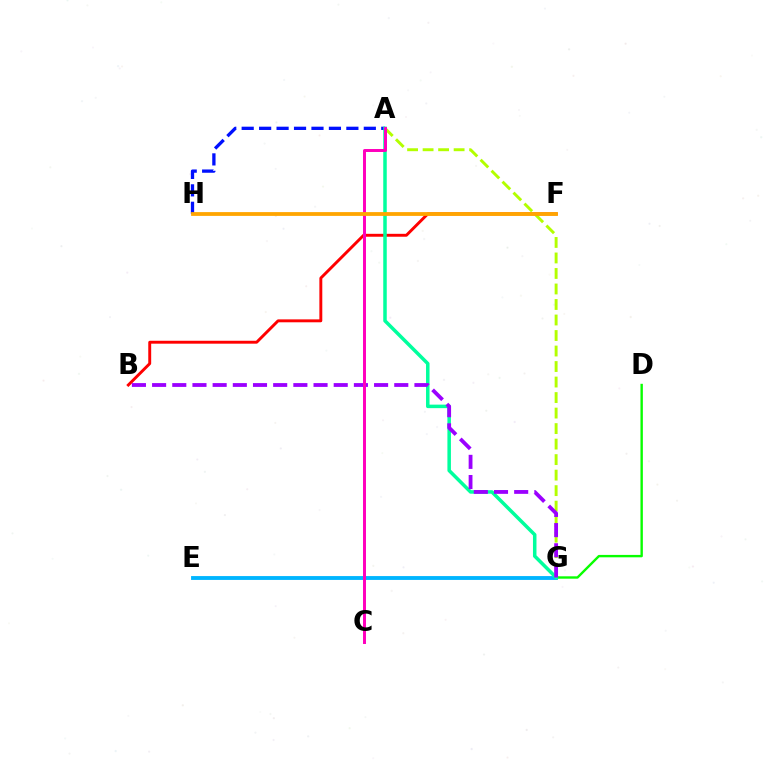{('D', 'G'): [{'color': '#08ff00', 'line_style': 'solid', 'thickness': 1.72}], ('A', 'G'): [{'color': '#b3ff00', 'line_style': 'dashed', 'thickness': 2.11}, {'color': '#00ff9d', 'line_style': 'solid', 'thickness': 2.53}], ('A', 'H'): [{'color': '#0010ff', 'line_style': 'dashed', 'thickness': 2.37}], ('B', 'F'): [{'color': '#ff0000', 'line_style': 'solid', 'thickness': 2.1}], ('E', 'G'): [{'color': '#00b5ff', 'line_style': 'solid', 'thickness': 2.77}], ('B', 'G'): [{'color': '#9b00ff', 'line_style': 'dashed', 'thickness': 2.74}], ('A', 'C'): [{'color': '#ff00bd', 'line_style': 'solid', 'thickness': 2.14}], ('F', 'H'): [{'color': '#ffa500', 'line_style': 'solid', 'thickness': 2.74}]}